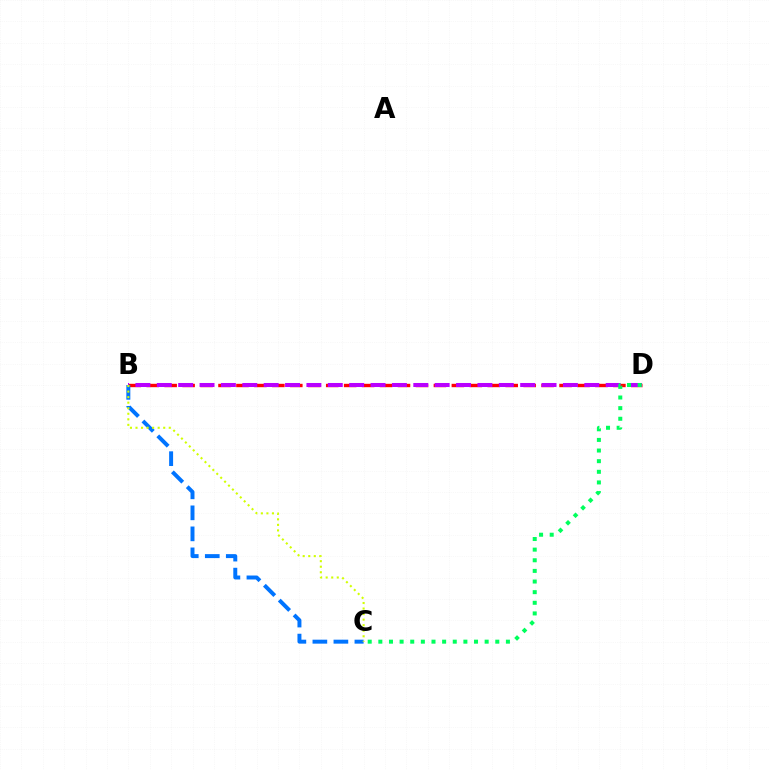{('B', 'D'): [{'color': '#ff0000', 'line_style': 'dashed', 'thickness': 2.44}, {'color': '#b900ff', 'line_style': 'dashed', 'thickness': 2.9}], ('C', 'D'): [{'color': '#00ff5c', 'line_style': 'dotted', 'thickness': 2.89}], ('B', 'C'): [{'color': '#0074ff', 'line_style': 'dashed', 'thickness': 2.85}, {'color': '#d1ff00', 'line_style': 'dotted', 'thickness': 1.51}]}